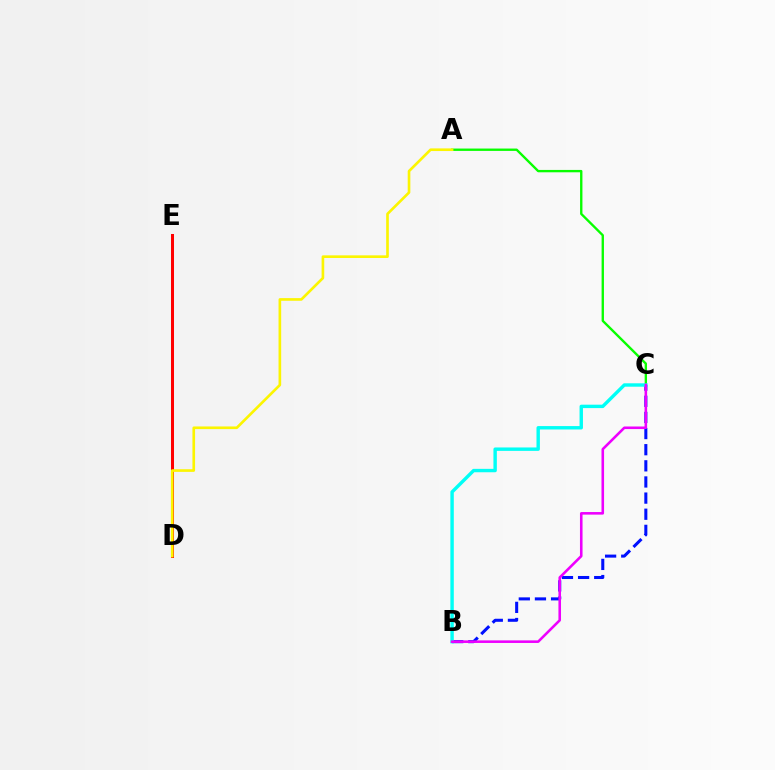{('A', 'C'): [{'color': '#08ff00', 'line_style': 'solid', 'thickness': 1.7}], ('B', 'C'): [{'color': '#0010ff', 'line_style': 'dashed', 'thickness': 2.19}, {'color': '#00fff6', 'line_style': 'solid', 'thickness': 2.45}, {'color': '#ee00ff', 'line_style': 'solid', 'thickness': 1.86}], ('D', 'E'): [{'color': '#ff0000', 'line_style': 'solid', 'thickness': 2.17}], ('A', 'D'): [{'color': '#fcf500', 'line_style': 'solid', 'thickness': 1.91}]}